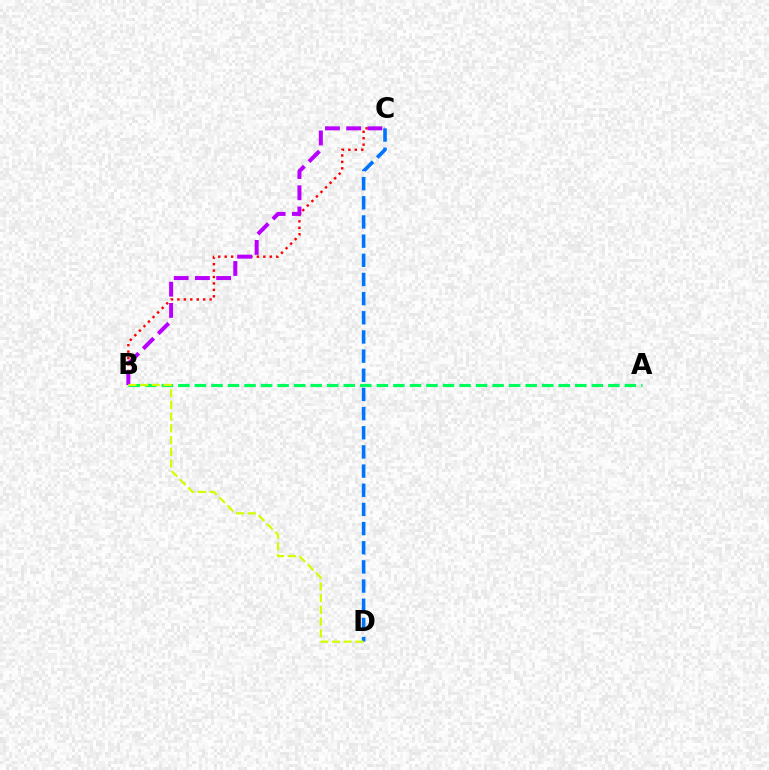{('A', 'B'): [{'color': '#00ff5c', 'line_style': 'dashed', 'thickness': 2.25}], ('B', 'C'): [{'color': '#ff0000', 'line_style': 'dotted', 'thickness': 1.75}, {'color': '#b900ff', 'line_style': 'dashed', 'thickness': 2.88}], ('C', 'D'): [{'color': '#0074ff', 'line_style': 'dashed', 'thickness': 2.6}], ('B', 'D'): [{'color': '#d1ff00', 'line_style': 'dashed', 'thickness': 1.59}]}